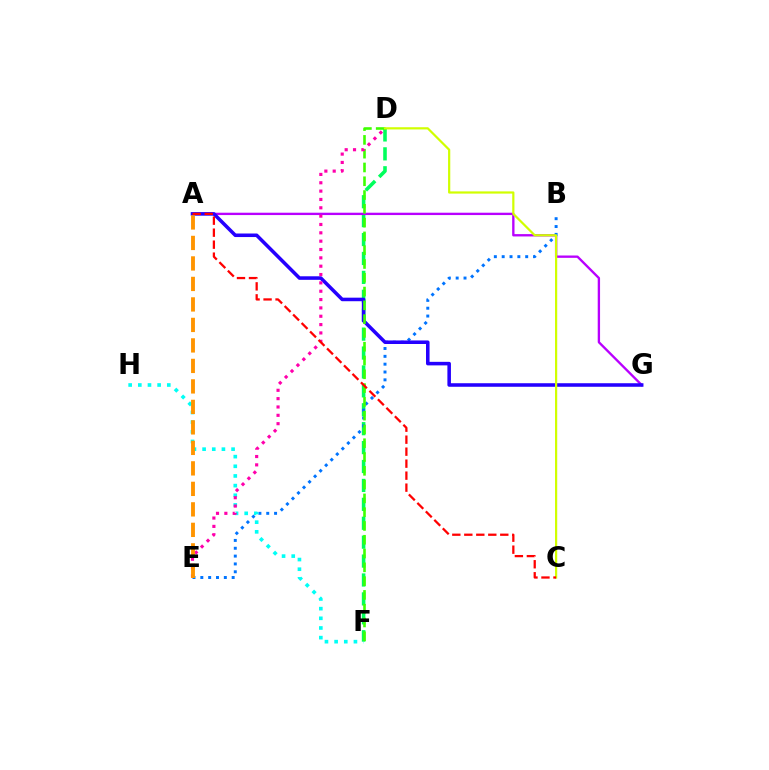{('D', 'F'): [{'color': '#00ff5c', 'line_style': 'dashed', 'thickness': 2.57}, {'color': '#3dff00', 'line_style': 'dashed', 'thickness': 1.87}], ('A', 'G'): [{'color': '#b900ff', 'line_style': 'solid', 'thickness': 1.69}, {'color': '#2500ff', 'line_style': 'solid', 'thickness': 2.55}], ('B', 'E'): [{'color': '#0074ff', 'line_style': 'dotted', 'thickness': 2.13}], ('F', 'H'): [{'color': '#00fff6', 'line_style': 'dotted', 'thickness': 2.62}], ('C', 'D'): [{'color': '#d1ff00', 'line_style': 'solid', 'thickness': 1.59}], ('D', 'E'): [{'color': '#ff00ac', 'line_style': 'dotted', 'thickness': 2.27}], ('A', 'C'): [{'color': '#ff0000', 'line_style': 'dashed', 'thickness': 1.63}], ('A', 'E'): [{'color': '#ff9400', 'line_style': 'dashed', 'thickness': 2.78}]}